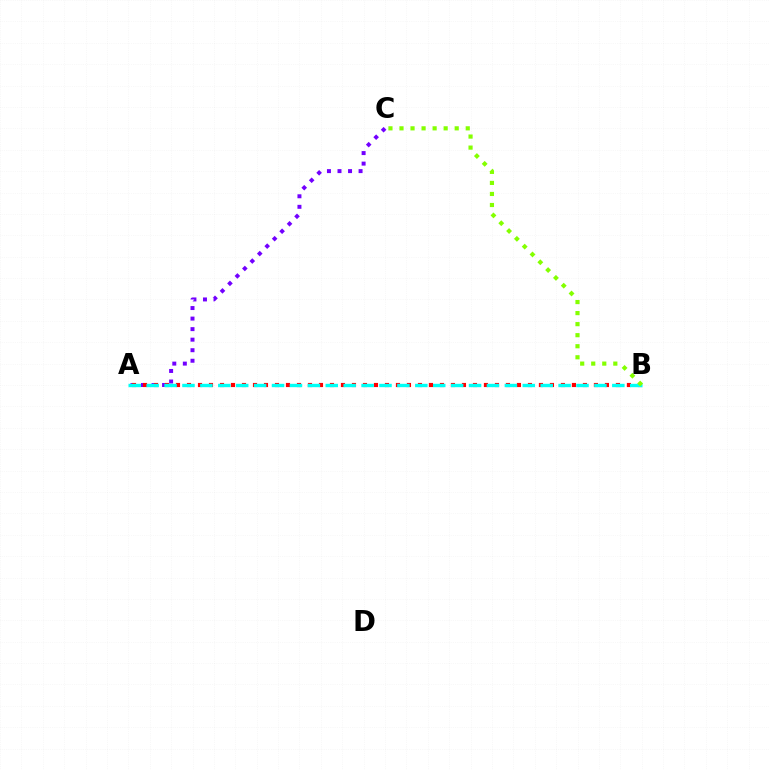{('A', 'C'): [{'color': '#7200ff', 'line_style': 'dotted', 'thickness': 2.86}], ('A', 'B'): [{'color': '#ff0000', 'line_style': 'dotted', 'thickness': 2.99}, {'color': '#00fff6', 'line_style': 'dashed', 'thickness': 2.43}], ('B', 'C'): [{'color': '#84ff00', 'line_style': 'dotted', 'thickness': 3.0}]}